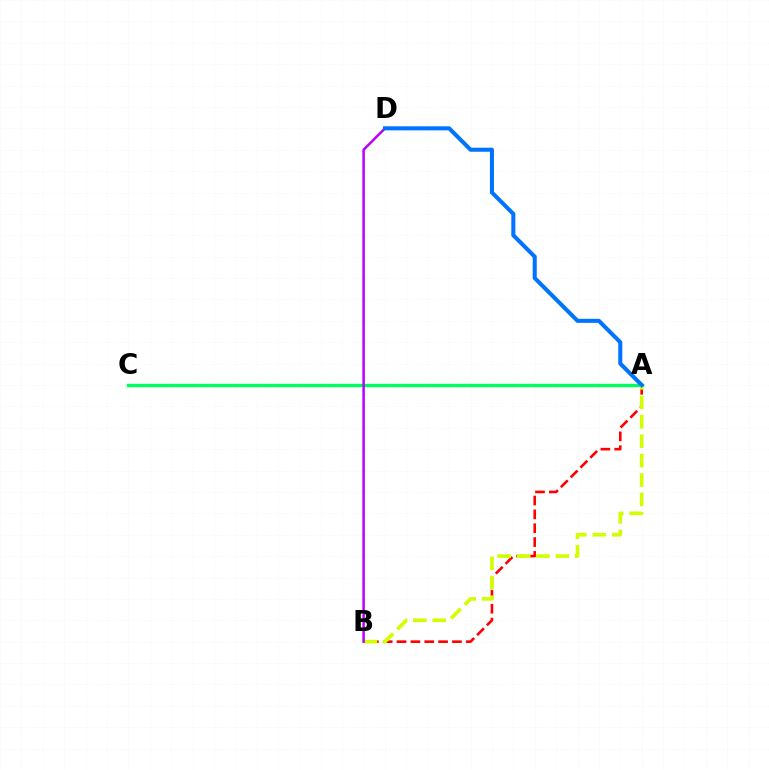{('A', 'C'): [{'color': '#00ff5c', 'line_style': 'solid', 'thickness': 2.42}], ('A', 'B'): [{'color': '#ff0000', 'line_style': 'dashed', 'thickness': 1.88}, {'color': '#d1ff00', 'line_style': 'dashed', 'thickness': 2.64}], ('B', 'D'): [{'color': '#b900ff', 'line_style': 'solid', 'thickness': 1.8}], ('A', 'D'): [{'color': '#0074ff', 'line_style': 'solid', 'thickness': 2.92}]}